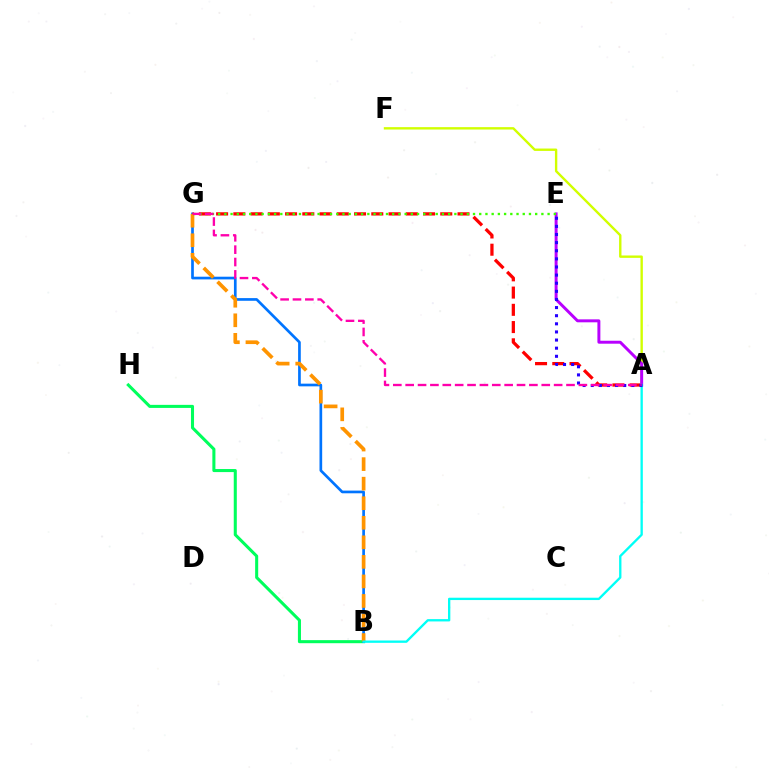{('B', 'H'): [{'color': '#00ff5c', 'line_style': 'solid', 'thickness': 2.2}], ('B', 'G'): [{'color': '#0074ff', 'line_style': 'solid', 'thickness': 1.93}, {'color': '#ff9400', 'line_style': 'dashed', 'thickness': 2.66}], ('A', 'G'): [{'color': '#ff0000', 'line_style': 'dashed', 'thickness': 2.34}, {'color': '#ff00ac', 'line_style': 'dashed', 'thickness': 1.68}], ('A', 'F'): [{'color': '#d1ff00', 'line_style': 'solid', 'thickness': 1.72}], ('A', 'E'): [{'color': '#b900ff', 'line_style': 'solid', 'thickness': 2.13}, {'color': '#2500ff', 'line_style': 'dotted', 'thickness': 2.21}], ('E', 'G'): [{'color': '#3dff00', 'line_style': 'dotted', 'thickness': 1.69}], ('A', 'B'): [{'color': '#00fff6', 'line_style': 'solid', 'thickness': 1.68}]}